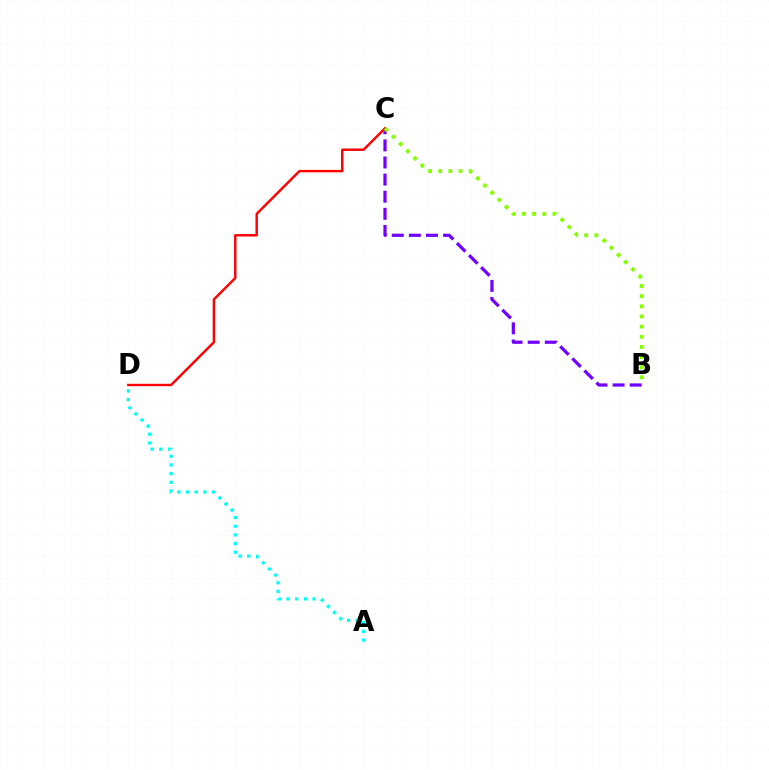{('B', 'C'): [{'color': '#7200ff', 'line_style': 'dashed', 'thickness': 2.32}, {'color': '#84ff00', 'line_style': 'dotted', 'thickness': 2.76}], ('A', 'D'): [{'color': '#00fff6', 'line_style': 'dotted', 'thickness': 2.36}], ('C', 'D'): [{'color': '#ff0000', 'line_style': 'solid', 'thickness': 1.75}]}